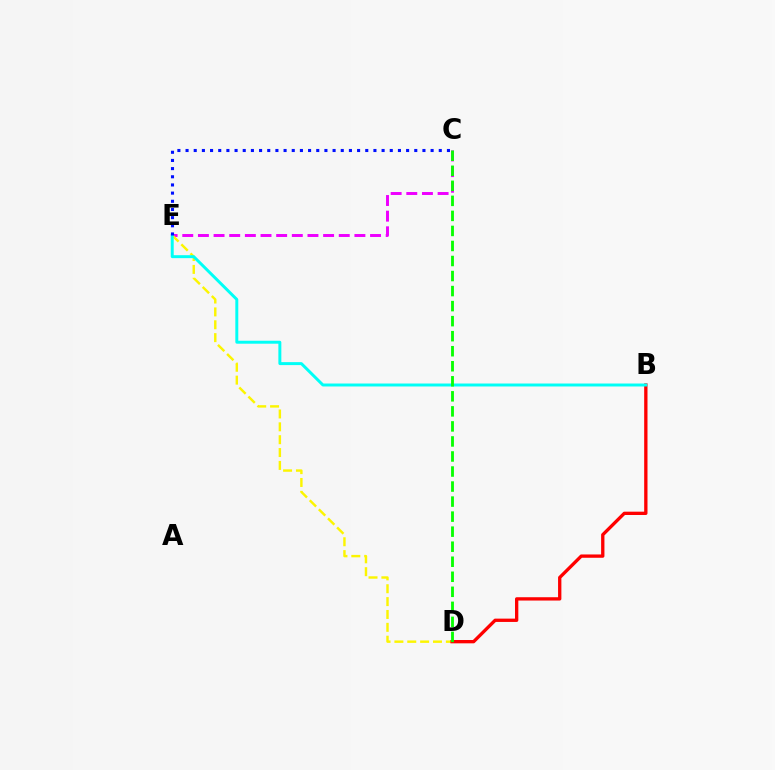{('C', 'E'): [{'color': '#ee00ff', 'line_style': 'dashed', 'thickness': 2.13}, {'color': '#0010ff', 'line_style': 'dotted', 'thickness': 2.22}], ('D', 'E'): [{'color': '#fcf500', 'line_style': 'dashed', 'thickness': 1.75}], ('B', 'D'): [{'color': '#ff0000', 'line_style': 'solid', 'thickness': 2.39}], ('B', 'E'): [{'color': '#00fff6', 'line_style': 'solid', 'thickness': 2.13}], ('C', 'D'): [{'color': '#08ff00', 'line_style': 'dashed', 'thickness': 2.04}]}